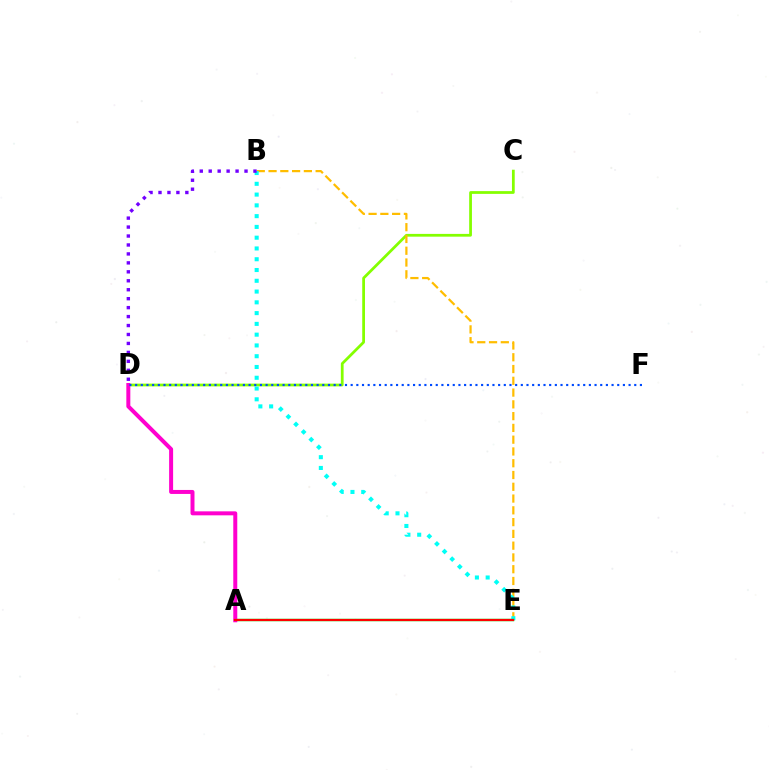{('C', 'D'): [{'color': '#84ff00', 'line_style': 'solid', 'thickness': 1.99}], ('B', 'E'): [{'color': '#ffbd00', 'line_style': 'dashed', 'thickness': 1.6}, {'color': '#00fff6', 'line_style': 'dotted', 'thickness': 2.93}], ('B', 'D'): [{'color': '#7200ff', 'line_style': 'dotted', 'thickness': 2.43}], ('A', 'E'): [{'color': '#00ff39', 'line_style': 'solid', 'thickness': 1.78}, {'color': '#ff0000', 'line_style': 'solid', 'thickness': 1.58}], ('A', 'D'): [{'color': '#ff00cf', 'line_style': 'solid', 'thickness': 2.87}], ('D', 'F'): [{'color': '#004bff', 'line_style': 'dotted', 'thickness': 1.54}]}